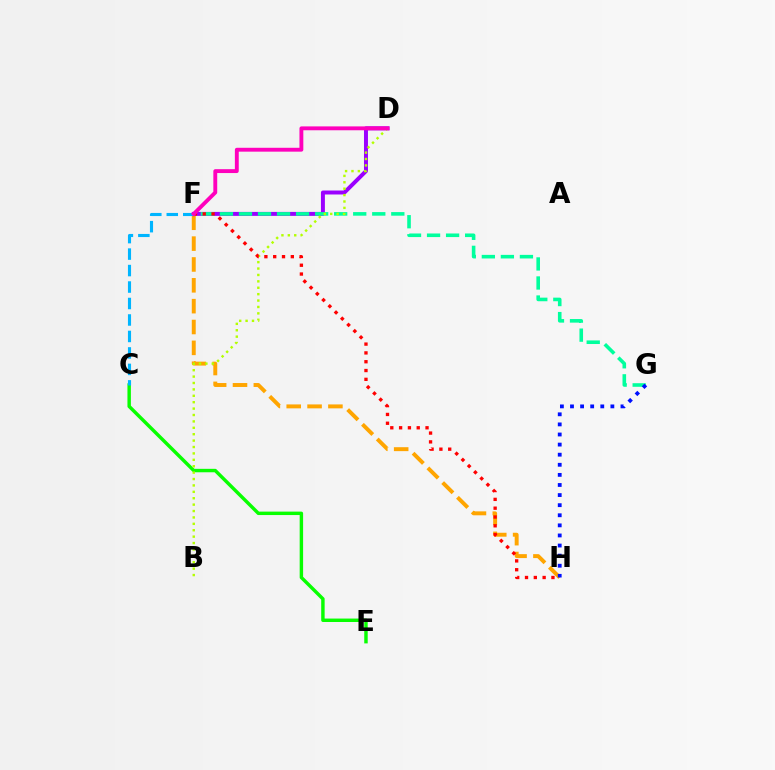{('D', 'F'): [{'color': '#9b00ff', 'line_style': 'solid', 'thickness': 2.86}, {'color': '#ff00bd', 'line_style': 'solid', 'thickness': 2.79}], ('F', 'H'): [{'color': '#ffa500', 'line_style': 'dashed', 'thickness': 2.83}, {'color': '#ff0000', 'line_style': 'dotted', 'thickness': 2.39}], ('F', 'G'): [{'color': '#00ff9d', 'line_style': 'dashed', 'thickness': 2.59}], ('G', 'H'): [{'color': '#0010ff', 'line_style': 'dotted', 'thickness': 2.74}], ('C', 'E'): [{'color': '#08ff00', 'line_style': 'solid', 'thickness': 2.47}], ('B', 'D'): [{'color': '#b3ff00', 'line_style': 'dotted', 'thickness': 1.74}], ('C', 'F'): [{'color': '#00b5ff', 'line_style': 'dashed', 'thickness': 2.24}]}